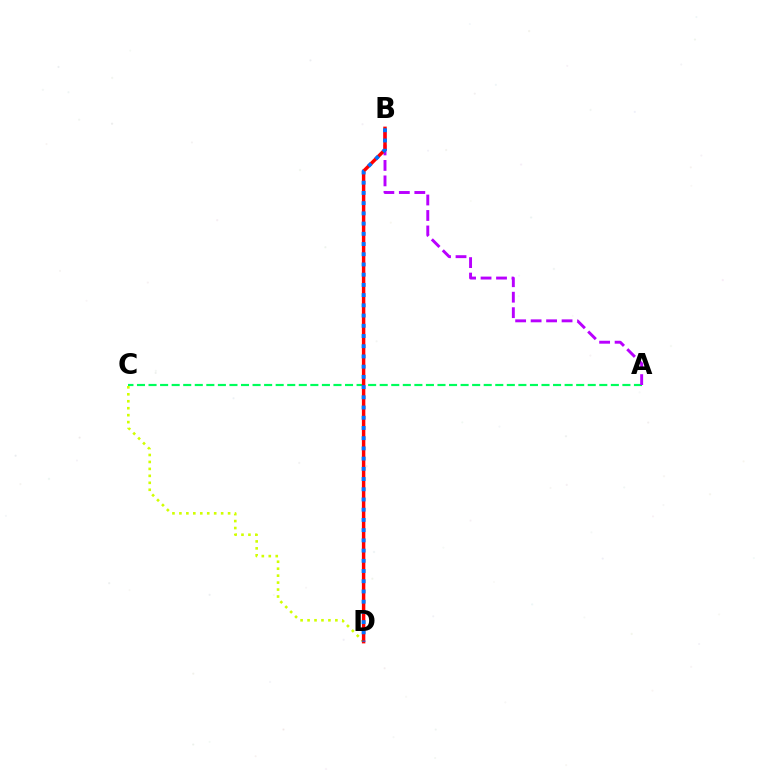{('A', 'C'): [{'color': '#00ff5c', 'line_style': 'dashed', 'thickness': 1.57}], ('A', 'B'): [{'color': '#b900ff', 'line_style': 'dashed', 'thickness': 2.1}], ('C', 'D'): [{'color': '#d1ff00', 'line_style': 'dotted', 'thickness': 1.89}], ('B', 'D'): [{'color': '#ff0000', 'line_style': 'solid', 'thickness': 2.48}, {'color': '#0074ff', 'line_style': 'dotted', 'thickness': 2.78}]}